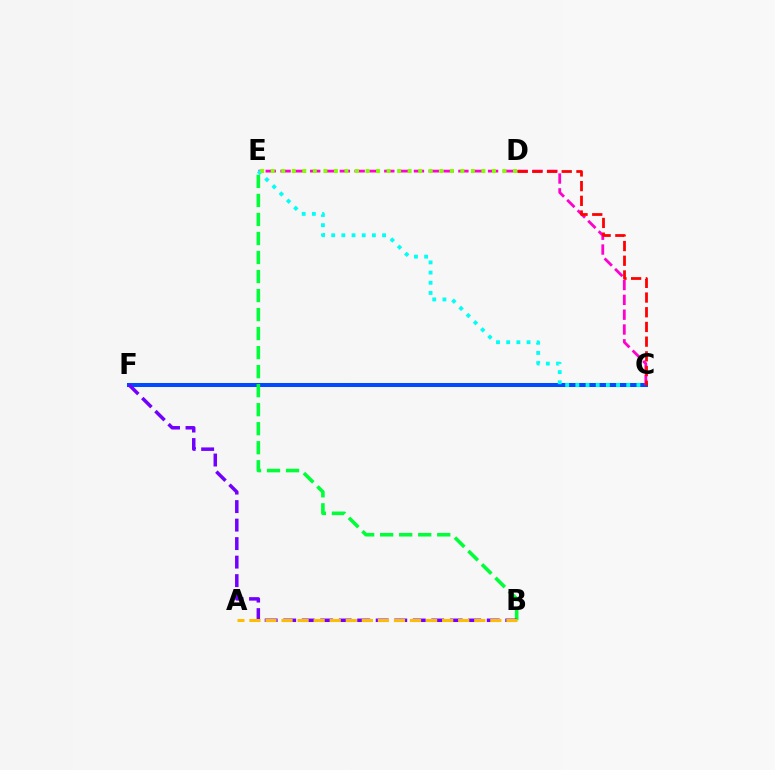{('C', 'F'): [{'color': '#004bff', 'line_style': 'solid', 'thickness': 2.89}], ('C', 'E'): [{'color': '#ff00cf', 'line_style': 'dashed', 'thickness': 2.01}, {'color': '#00fff6', 'line_style': 'dotted', 'thickness': 2.77}], ('B', 'E'): [{'color': '#00ff39', 'line_style': 'dashed', 'thickness': 2.58}], ('C', 'D'): [{'color': '#ff0000', 'line_style': 'dashed', 'thickness': 2.0}], ('D', 'E'): [{'color': '#84ff00', 'line_style': 'dotted', 'thickness': 2.86}], ('B', 'F'): [{'color': '#7200ff', 'line_style': 'dashed', 'thickness': 2.51}], ('A', 'B'): [{'color': '#ffbd00', 'line_style': 'dashed', 'thickness': 2.18}]}